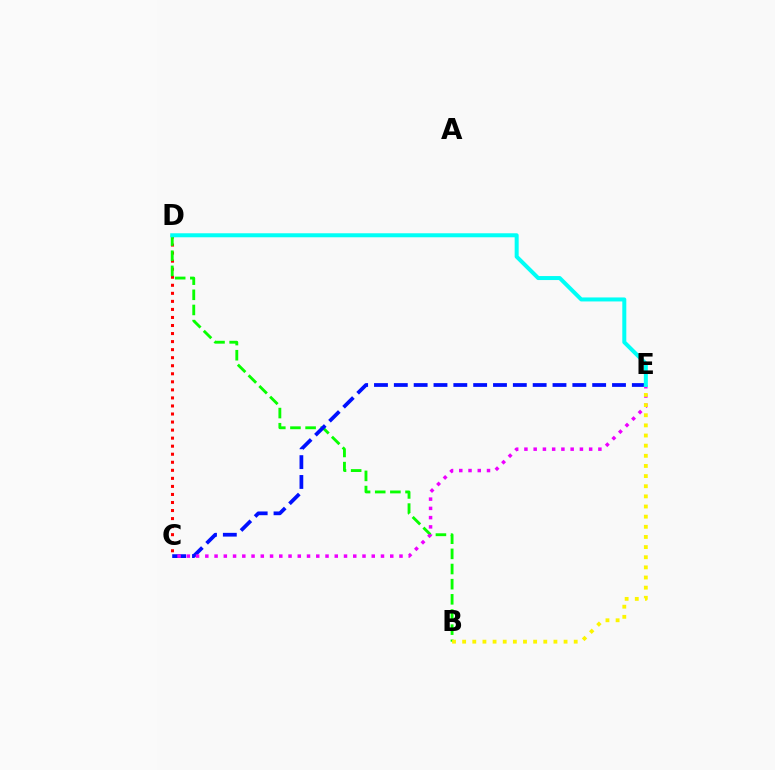{('C', 'D'): [{'color': '#ff0000', 'line_style': 'dotted', 'thickness': 2.19}], ('B', 'D'): [{'color': '#08ff00', 'line_style': 'dashed', 'thickness': 2.06}], ('C', 'E'): [{'color': '#0010ff', 'line_style': 'dashed', 'thickness': 2.69}, {'color': '#ee00ff', 'line_style': 'dotted', 'thickness': 2.51}], ('B', 'E'): [{'color': '#fcf500', 'line_style': 'dotted', 'thickness': 2.76}], ('D', 'E'): [{'color': '#00fff6', 'line_style': 'solid', 'thickness': 2.88}]}